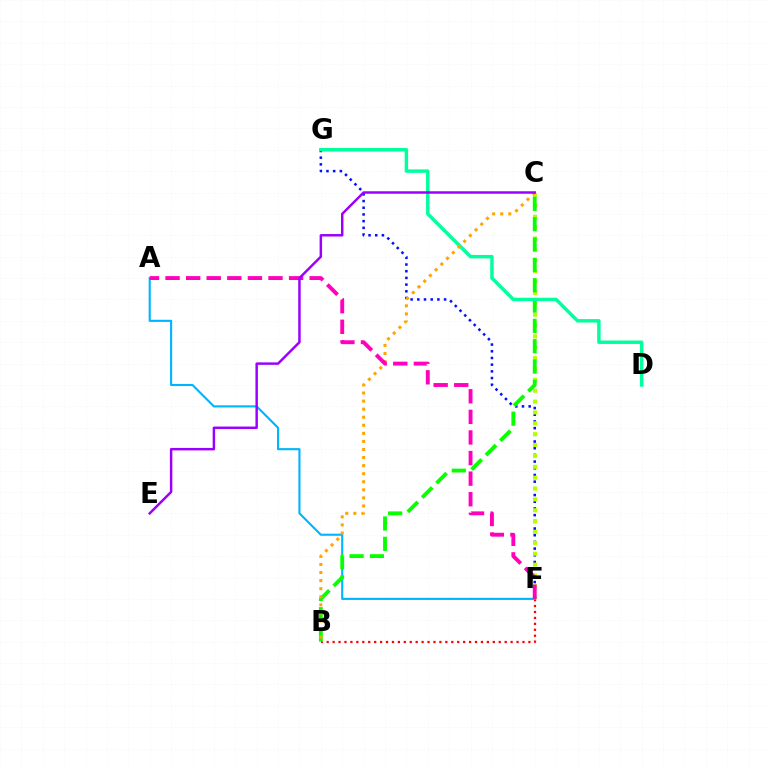{('B', 'F'): [{'color': '#ff0000', 'line_style': 'dotted', 'thickness': 1.61}], ('F', 'G'): [{'color': '#0010ff', 'line_style': 'dotted', 'thickness': 1.82}], ('C', 'F'): [{'color': '#b3ff00', 'line_style': 'dotted', 'thickness': 2.95}], ('A', 'F'): [{'color': '#00b5ff', 'line_style': 'solid', 'thickness': 1.53}, {'color': '#ff00bd', 'line_style': 'dashed', 'thickness': 2.8}], ('B', 'C'): [{'color': '#08ff00', 'line_style': 'dashed', 'thickness': 2.76}, {'color': '#ffa500', 'line_style': 'dotted', 'thickness': 2.19}], ('D', 'G'): [{'color': '#00ff9d', 'line_style': 'solid', 'thickness': 2.48}], ('C', 'E'): [{'color': '#9b00ff', 'line_style': 'solid', 'thickness': 1.77}]}